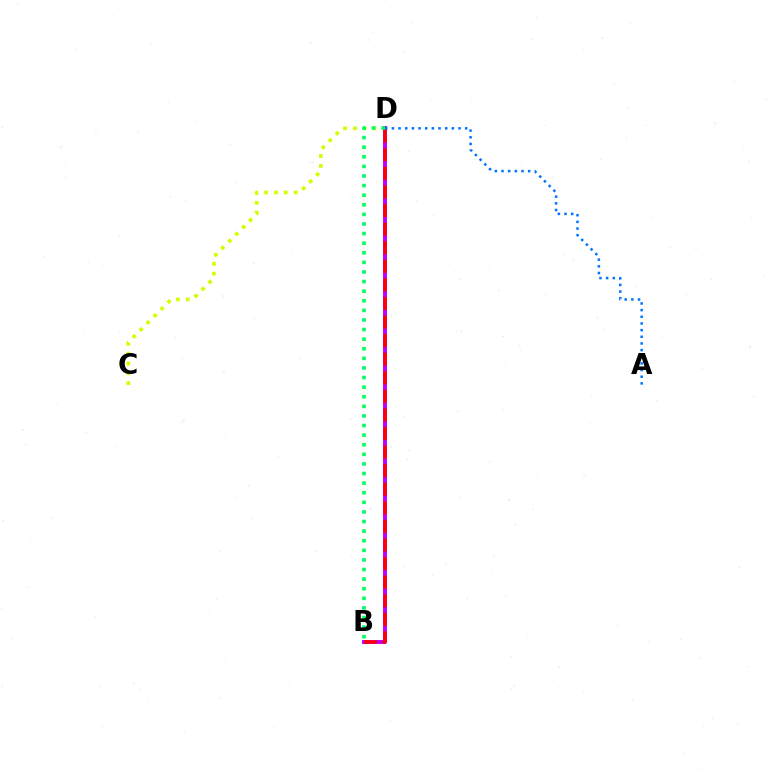{('C', 'D'): [{'color': '#d1ff00', 'line_style': 'dotted', 'thickness': 2.67}], ('B', 'D'): [{'color': '#b900ff', 'line_style': 'solid', 'thickness': 2.81}, {'color': '#ff0000', 'line_style': 'dashed', 'thickness': 2.52}, {'color': '#00ff5c', 'line_style': 'dotted', 'thickness': 2.61}], ('A', 'D'): [{'color': '#0074ff', 'line_style': 'dotted', 'thickness': 1.81}]}